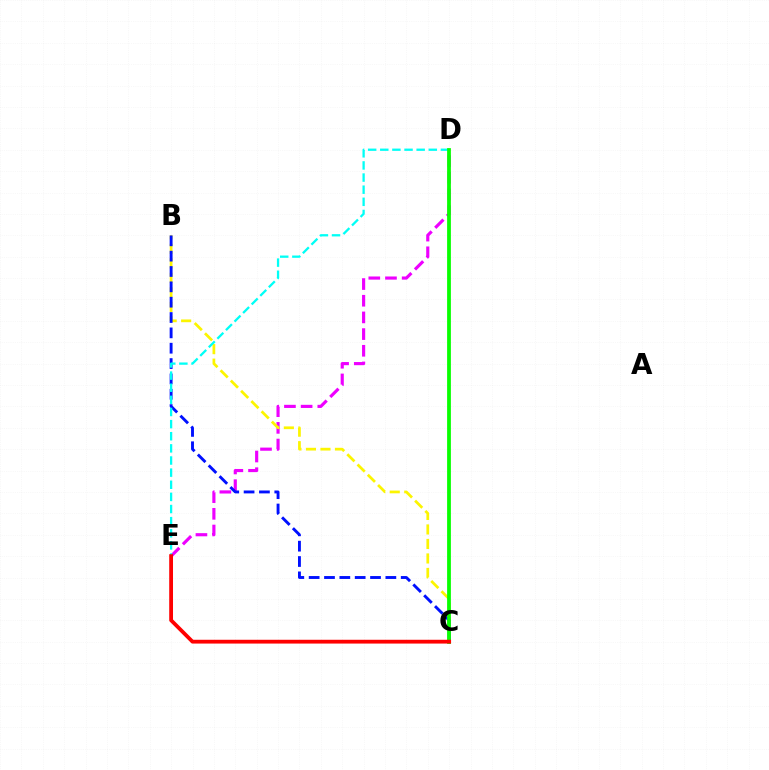{('D', 'E'): [{'color': '#ee00ff', 'line_style': 'dashed', 'thickness': 2.27}, {'color': '#00fff6', 'line_style': 'dashed', 'thickness': 1.65}], ('B', 'C'): [{'color': '#fcf500', 'line_style': 'dashed', 'thickness': 1.97}, {'color': '#0010ff', 'line_style': 'dashed', 'thickness': 2.08}], ('C', 'D'): [{'color': '#08ff00', 'line_style': 'solid', 'thickness': 2.72}], ('C', 'E'): [{'color': '#ff0000', 'line_style': 'solid', 'thickness': 2.73}]}